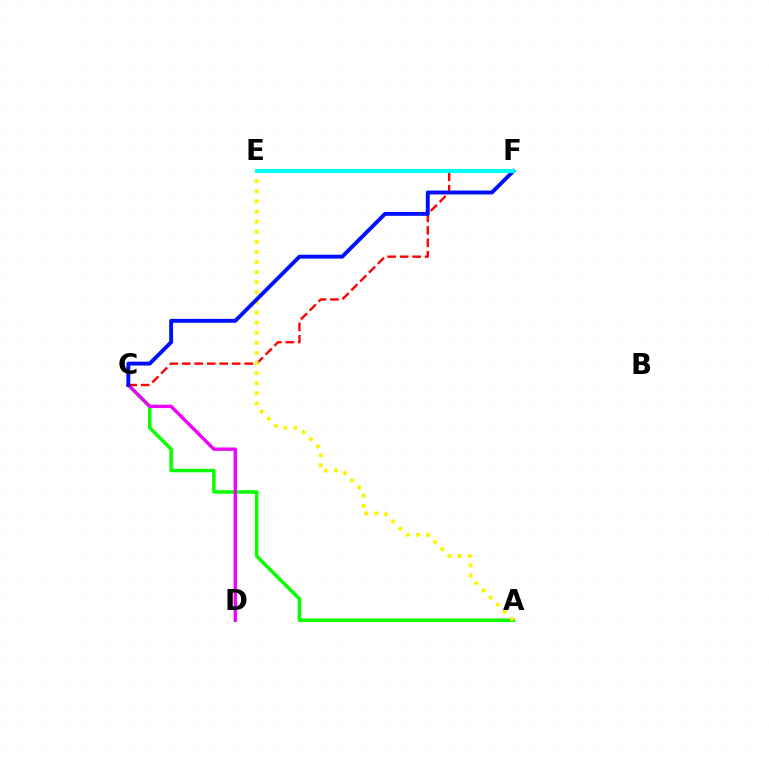{('A', 'C'): [{'color': '#08ff00', 'line_style': 'solid', 'thickness': 2.5}], ('C', 'D'): [{'color': '#ee00ff', 'line_style': 'solid', 'thickness': 2.4}], ('C', 'F'): [{'color': '#ff0000', 'line_style': 'dashed', 'thickness': 1.7}, {'color': '#0010ff', 'line_style': 'solid', 'thickness': 2.81}], ('A', 'E'): [{'color': '#fcf500', 'line_style': 'dotted', 'thickness': 2.74}], ('E', 'F'): [{'color': '#00fff6', 'line_style': 'solid', 'thickness': 2.94}]}